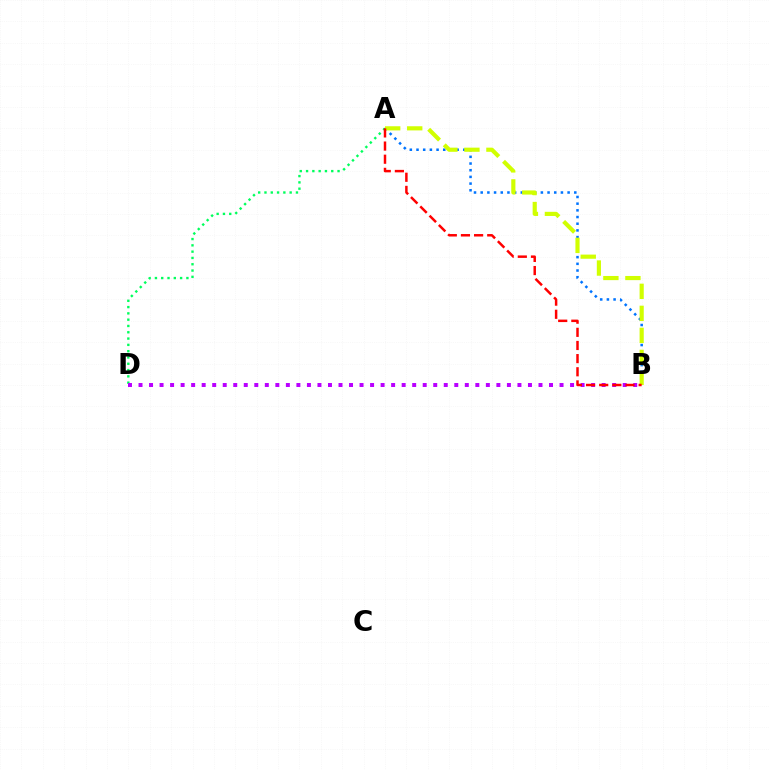{('A', 'B'): [{'color': '#0074ff', 'line_style': 'dotted', 'thickness': 1.82}, {'color': '#d1ff00', 'line_style': 'dashed', 'thickness': 2.99}, {'color': '#ff0000', 'line_style': 'dashed', 'thickness': 1.79}], ('A', 'D'): [{'color': '#00ff5c', 'line_style': 'dotted', 'thickness': 1.71}], ('B', 'D'): [{'color': '#b900ff', 'line_style': 'dotted', 'thickness': 2.86}]}